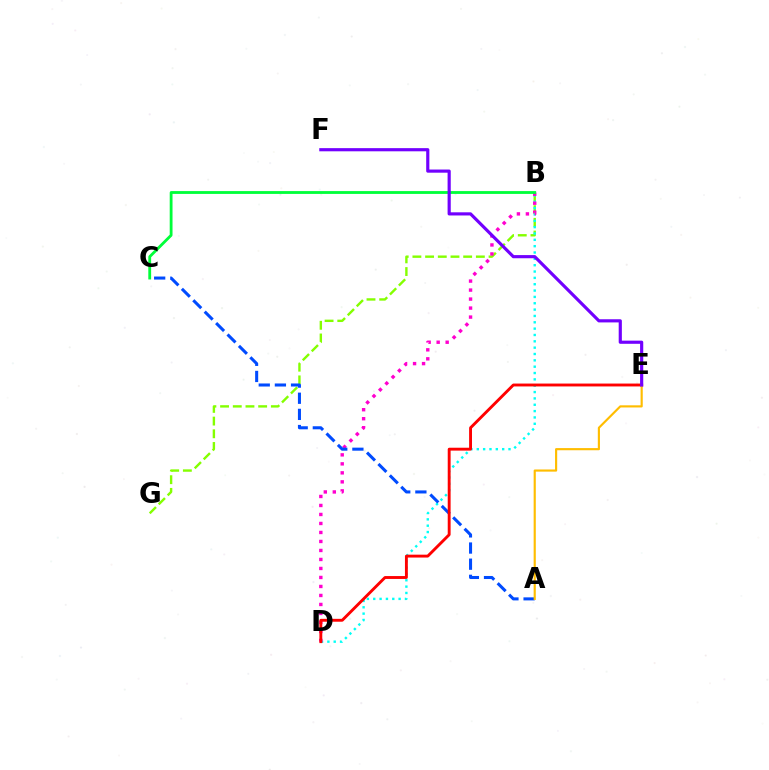{('B', 'G'): [{'color': '#84ff00', 'line_style': 'dashed', 'thickness': 1.72}], ('B', 'D'): [{'color': '#00fff6', 'line_style': 'dotted', 'thickness': 1.72}, {'color': '#ff00cf', 'line_style': 'dotted', 'thickness': 2.45}], ('A', 'C'): [{'color': '#004bff', 'line_style': 'dashed', 'thickness': 2.19}], ('D', 'E'): [{'color': '#ff0000', 'line_style': 'solid', 'thickness': 2.07}], ('B', 'C'): [{'color': '#00ff39', 'line_style': 'solid', 'thickness': 2.03}], ('A', 'E'): [{'color': '#ffbd00', 'line_style': 'solid', 'thickness': 1.55}], ('E', 'F'): [{'color': '#7200ff', 'line_style': 'solid', 'thickness': 2.28}]}